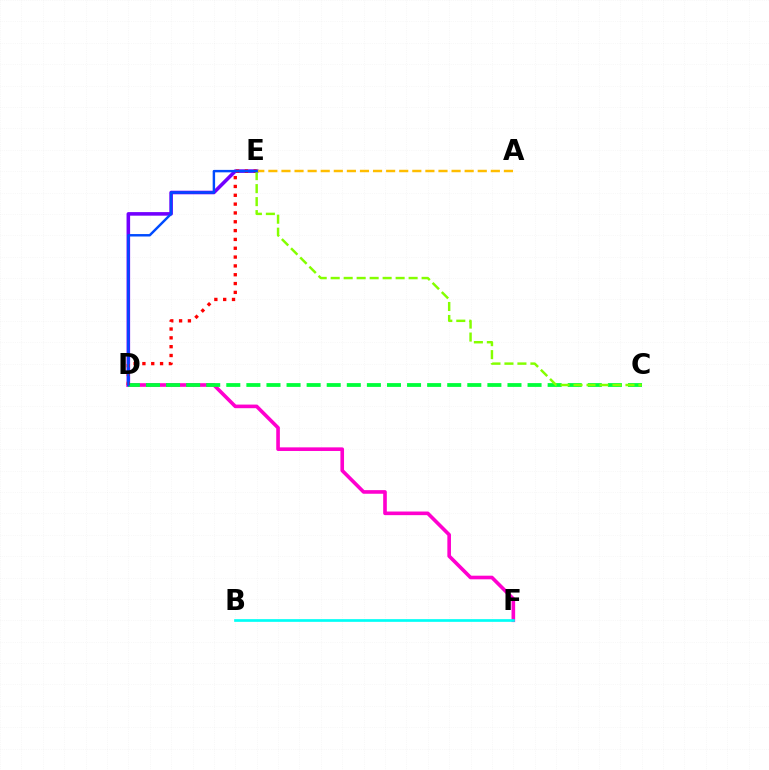{('D', 'E'): [{'color': '#7200ff', 'line_style': 'solid', 'thickness': 2.57}, {'color': '#ff0000', 'line_style': 'dotted', 'thickness': 2.4}, {'color': '#004bff', 'line_style': 'solid', 'thickness': 1.76}], ('D', 'F'): [{'color': '#ff00cf', 'line_style': 'solid', 'thickness': 2.61}], ('C', 'D'): [{'color': '#00ff39', 'line_style': 'dashed', 'thickness': 2.73}], ('A', 'E'): [{'color': '#ffbd00', 'line_style': 'dashed', 'thickness': 1.78}], ('C', 'E'): [{'color': '#84ff00', 'line_style': 'dashed', 'thickness': 1.76}], ('B', 'F'): [{'color': '#00fff6', 'line_style': 'solid', 'thickness': 1.93}]}